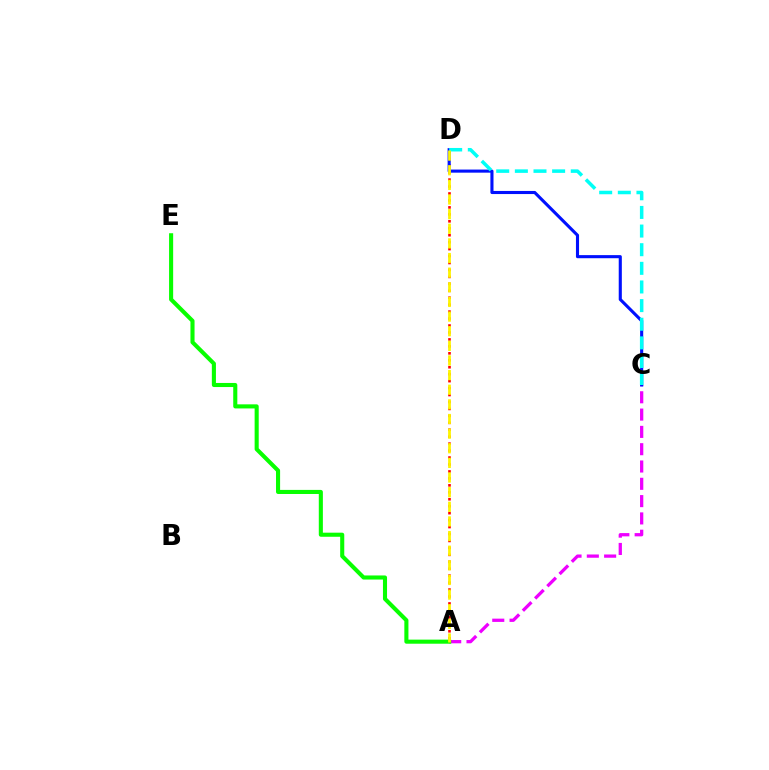{('A', 'D'): [{'color': '#ff0000', 'line_style': 'dotted', 'thickness': 1.89}, {'color': '#fcf500', 'line_style': 'dashed', 'thickness': 1.99}], ('A', 'C'): [{'color': '#ee00ff', 'line_style': 'dashed', 'thickness': 2.35}], ('A', 'E'): [{'color': '#08ff00', 'line_style': 'solid', 'thickness': 2.94}], ('C', 'D'): [{'color': '#0010ff', 'line_style': 'solid', 'thickness': 2.23}, {'color': '#00fff6', 'line_style': 'dashed', 'thickness': 2.53}]}